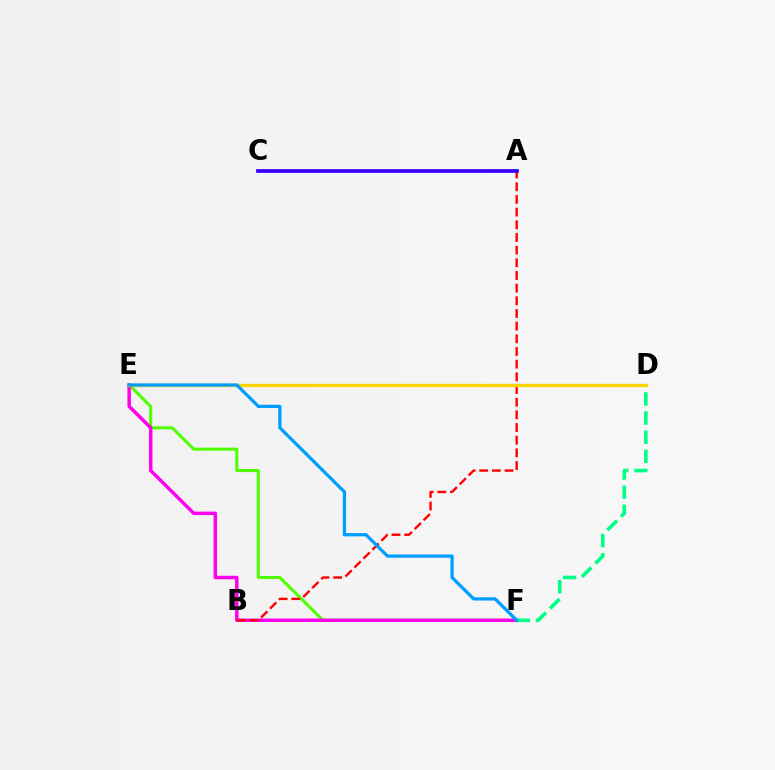{('E', 'F'): [{'color': '#4fff00', 'line_style': 'solid', 'thickness': 2.2}, {'color': '#ff00ed', 'line_style': 'solid', 'thickness': 2.49}, {'color': '#009eff', 'line_style': 'solid', 'thickness': 2.34}], ('A', 'B'): [{'color': '#ff0000', 'line_style': 'dashed', 'thickness': 1.72}], ('D', 'F'): [{'color': '#00ff86', 'line_style': 'dashed', 'thickness': 2.6}], ('D', 'E'): [{'color': '#ffd500', 'line_style': 'solid', 'thickness': 2.38}], ('A', 'C'): [{'color': '#3700ff', 'line_style': 'solid', 'thickness': 2.68}]}